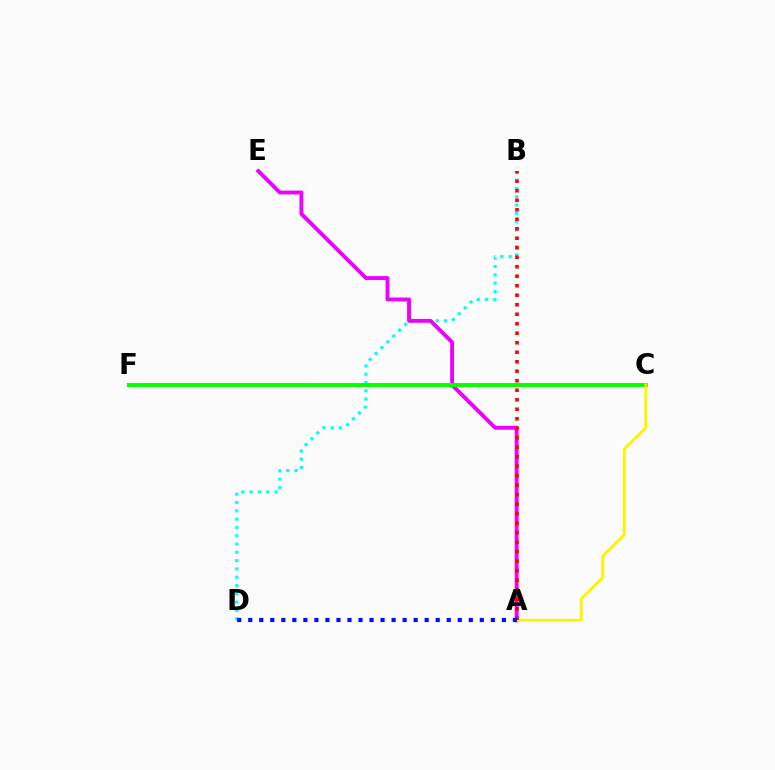{('B', 'D'): [{'color': '#00fff6', 'line_style': 'dotted', 'thickness': 2.25}], ('A', 'E'): [{'color': '#ee00ff', 'line_style': 'solid', 'thickness': 2.79}], ('C', 'F'): [{'color': '#08ff00', 'line_style': 'solid', 'thickness': 2.86}], ('A', 'C'): [{'color': '#fcf500', 'line_style': 'solid', 'thickness': 2.05}], ('A', 'B'): [{'color': '#ff0000', 'line_style': 'dotted', 'thickness': 2.58}], ('A', 'D'): [{'color': '#0010ff', 'line_style': 'dotted', 'thickness': 3.0}]}